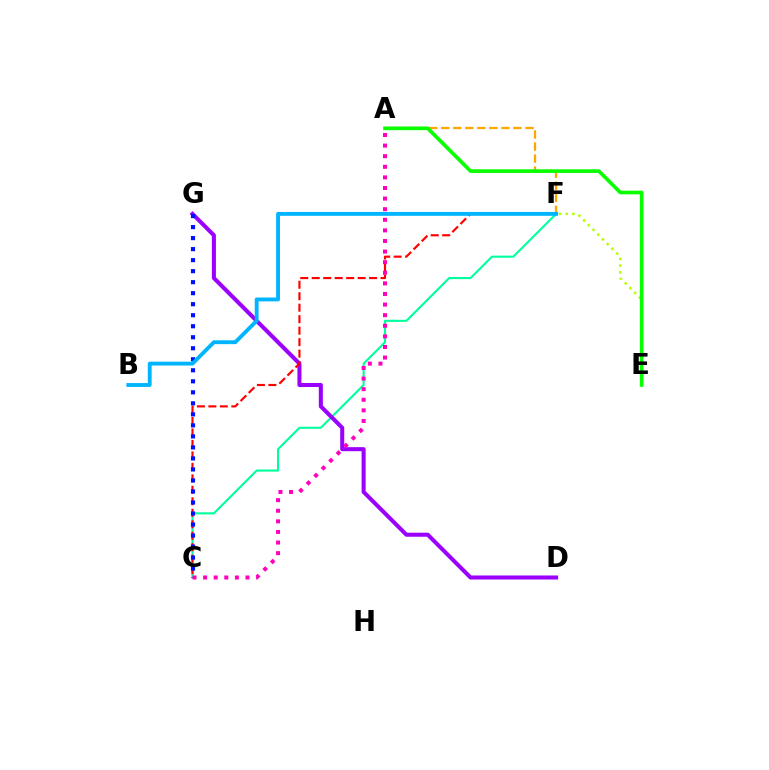{('C', 'F'): [{'color': '#00ff9d', 'line_style': 'solid', 'thickness': 1.51}, {'color': '#ff0000', 'line_style': 'dashed', 'thickness': 1.56}], ('A', 'F'): [{'color': '#ffa500', 'line_style': 'dashed', 'thickness': 1.64}], ('D', 'G'): [{'color': '#9b00ff', 'line_style': 'solid', 'thickness': 2.91}], ('E', 'F'): [{'color': '#b3ff00', 'line_style': 'dotted', 'thickness': 1.82}], ('C', 'G'): [{'color': '#0010ff', 'line_style': 'dotted', 'thickness': 2.99}], ('B', 'F'): [{'color': '#00b5ff', 'line_style': 'solid', 'thickness': 2.78}], ('A', 'E'): [{'color': '#08ff00', 'line_style': 'solid', 'thickness': 2.63}], ('A', 'C'): [{'color': '#ff00bd', 'line_style': 'dotted', 'thickness': 2.88}]}